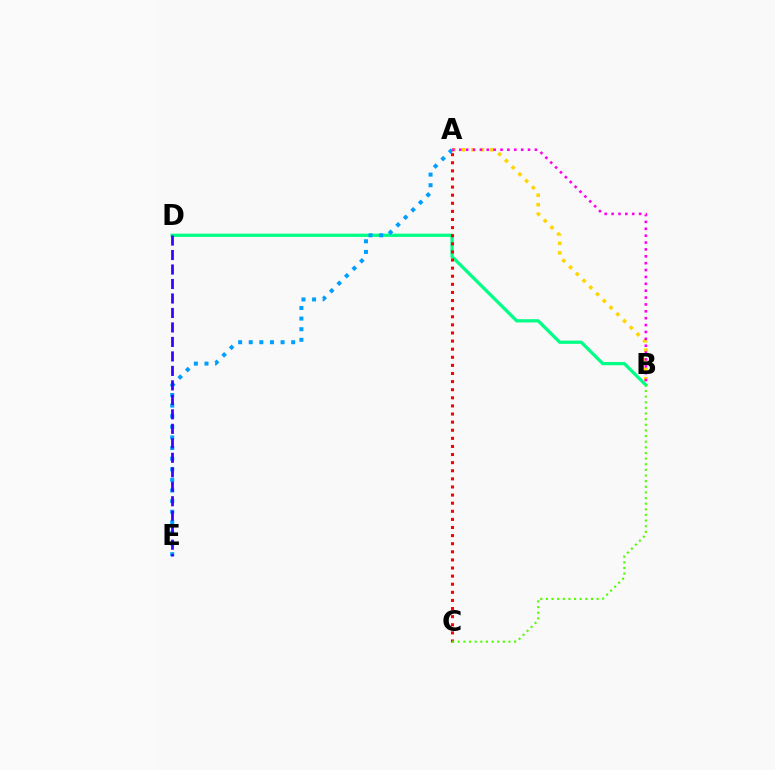{('B', 'D'): [{'color': '#00ff86', 'line_style': 'solid', 'thickness': 2.35}], ('A', 'C'): [{'color': '#ff0000', 'line_style': 'dotted', 'thickness': 2.2}], ('A', 'E'): [{'color': '#009eff', 'line_style': 'dotted', 'thickness': 2.88}], ('A', 'B'): [{'color': '#ffd500', 'line_style': 'dotted', 'thickness': 2.59}, {'color': '#ff00ed', 'line_style': 'dotted', 'thickness': 1.87}], ('D', 'E'): [{'color': '#3700ff', 'line_style': 'dashed', 'thickness': 1.97}], ('B', 'C'): [{'color': '#4fff00', 'line_style': 'dotted', 'thickness': 1.53}]}